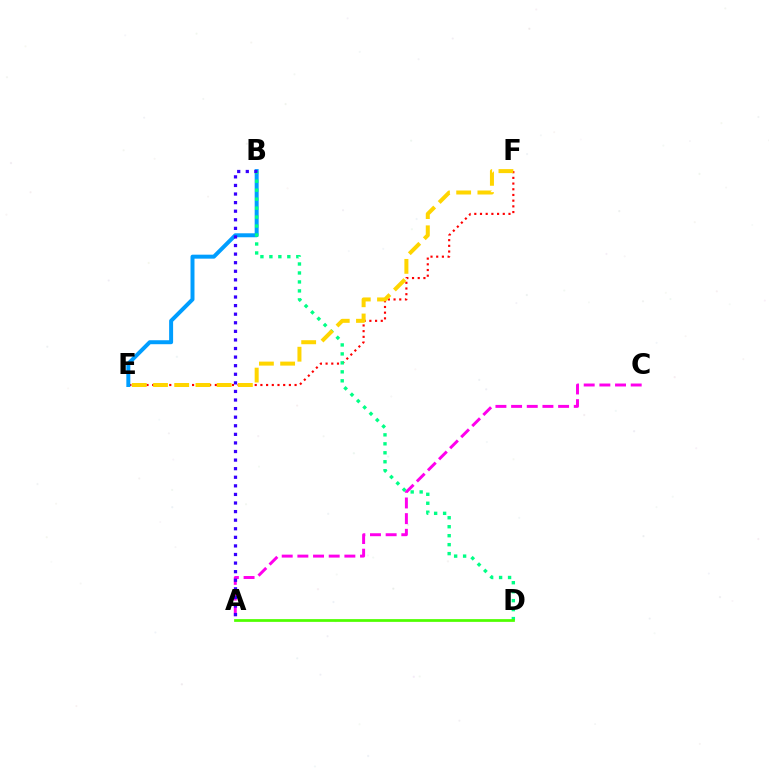{('A', 'C'): [{'color': '#ff00ed', 'line_style': 'dashed', 'thickness': 2.13}], ('E', 'F'): [{'color': '#ff0000', 'line_style': 'dotted', 'thickness': 1.55}, {'color': '#ffd500', 'line_style': 'dashed', 'thickness': 2.88}], ('B', 'E'): [{'color': '#009eff', 'line_style': 'solid', 'thickness': 2.87}], ('B', 'D'): [{'color': '#00ff86', 'line_style': 'dotted', 'thickness': 2.44}], ('A', 'B'): [{'color': '#3700ff', 'line_style': 'dotted', 'thickness': 2.33}], ('A', 'D'): [{'color': '#4fff00', 'line_style': 'solid', 'thickness': 1.97}]}